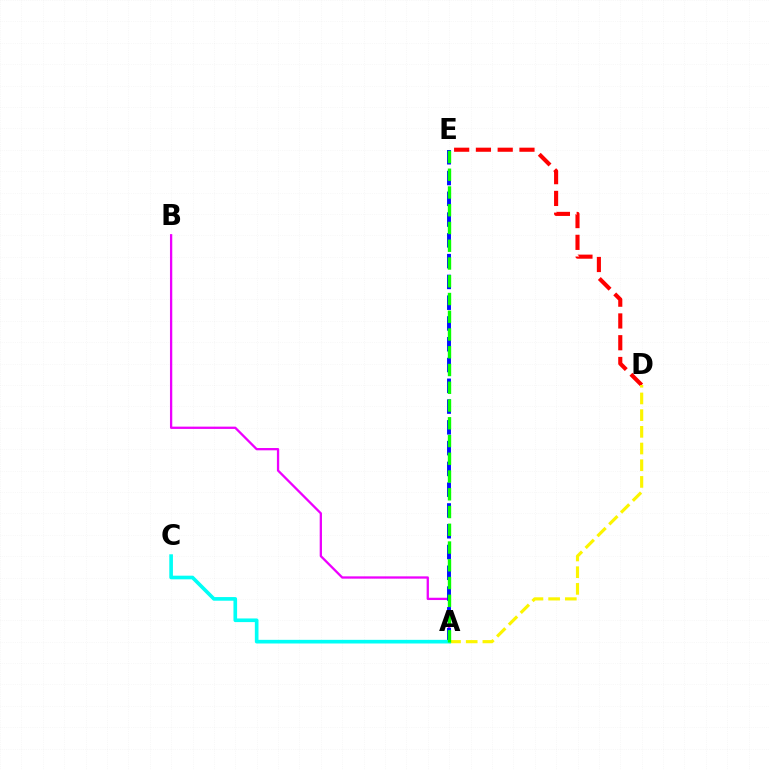{('D', 'E'): [{'color': '#ff0000', 'line_style': 'dashed', 'thickness': 2.96}], ('A', 'B'): [{'color': '#ee00ff', 'line_style': 'solid', 'thickness': 1.65}], ('A', 'E'): [{'color': '#0010ff', 'line_style': 'dashed', 'thickness': 2.82}, {'color': '#08ff00', 'line_style': 'dashed', 'thickness': 2.41}], ('A', 'D'): [{'color': '#fcf500', 'line_style': 'dashed', 'thickness': 2.27}], ('A', 'C'): [{'color': '#00fff6', 'line_style': 'solid', 'thickness': 2.63}]}